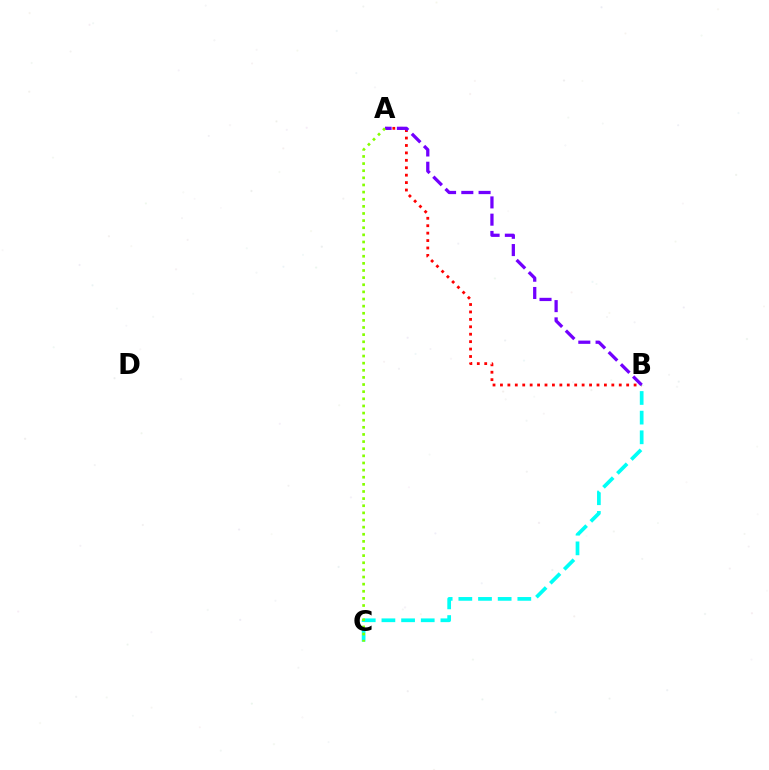{('A', 'B'): [{'color': '#ff0000', 'line_style': 'dotted', 'thickness': 2.02}, {'color': '#7200ff', 'line_style': 'dashed', 'thickness': 2.34}], ('B', 'C'): [{'color': '#00fff6', 'line_style': 'dashed', 'thickness': 2.67}], ('A', 'C'): [{'color': '#84ff00', 'line_style': 'dotted', 'thickness': 1.94}]}